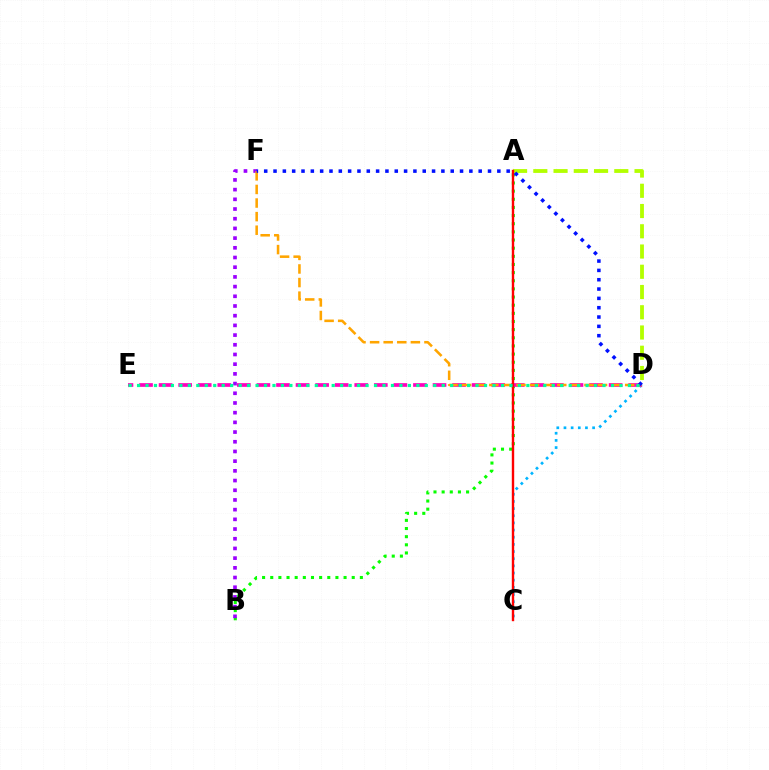{('C', 'D'): [{'color': '#00b5ff', 'line_style': 'dotted', 'thickness': 1.95}], ('A', 'B'): [{'color': '#08ff00', 'line_style': 'dotted', 'thickness': 2.21}], ('A', 'D'): [{'color': '#b3ff00', 'line_style': 'dashed', 'thickness': 2.75}], ('B', 'F'): [{'color': '#9b00ff', 'line_style': 'dotted', 'thickness': 2.63}], ('D', 'E'): [{'color': '#ff00bd', 'line_style': 'dashed', 'thickness': 2.66}, {'color': '#00ff9d', 'line_style': 'dotted', 'thickness': 2.3}], ('D', 'F'): [{'color': '#ffa500', 'line_style': 'dashed', 'thickness': 1.85}, {'color': '#0010ff', 'line_style': 'dotted', 'thickness': 2.53}], ('A', 'C'): [{'color': '#ff0000', 'line_style': 'solid', 'thickness': 1.72}]}